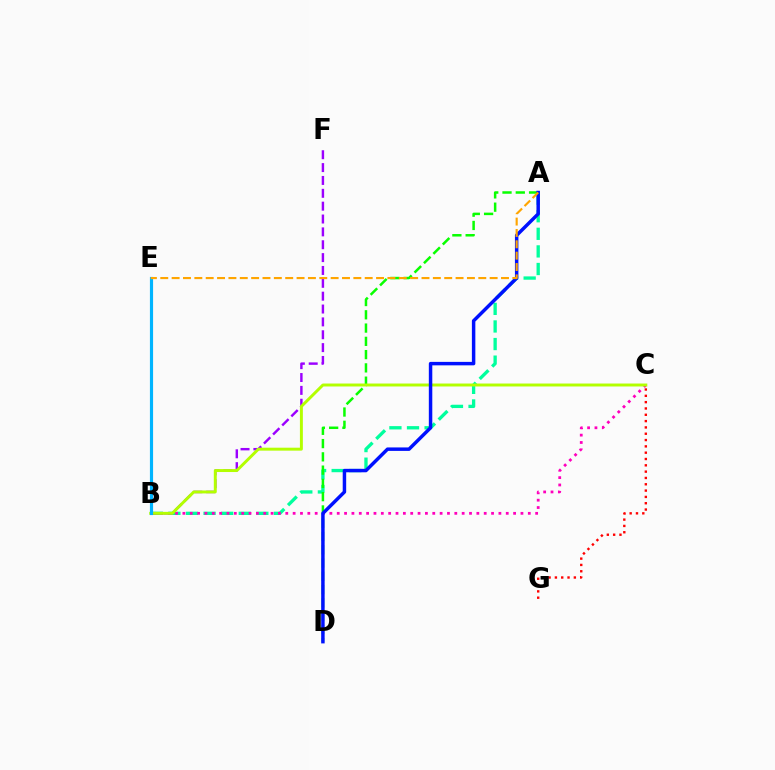{('A', 'B'): [{'color': '#00ff9d', 'line_style': 'dashed', 'thickness': 2.39}], ('A', 'D'): [{'color': '#08ff00', 'line_style': 'dashed', 'thickness': 1.8}, {'color': '#0010ff', 'line_style': 'solid', 'thickness': 2.49}], ('B', 'C'): [{'color': '#ff00bd', 'line_style': 'dotted', 'thickness': 2.0}, {'color': '#b3ff00', 'line_style': 'solid', 'thickness': 2.12}], ('C', 'G'): [{'color': '#ff0000', 'line_style': 'dotted', 'thickness': 1.72}], ('B', 'F'): [{'color': '#9b00ff', 'line_style': 'dashed', 'thickness': 1.75}], ('B', 'E'): [{'color': '#00b5ff', 'line_style': 'solid', 'thickness': 2.28}], ('A', 'E'): [{'color': '#ffa500', 'line_style': 'dashed', 'thickness': 1.54}]}